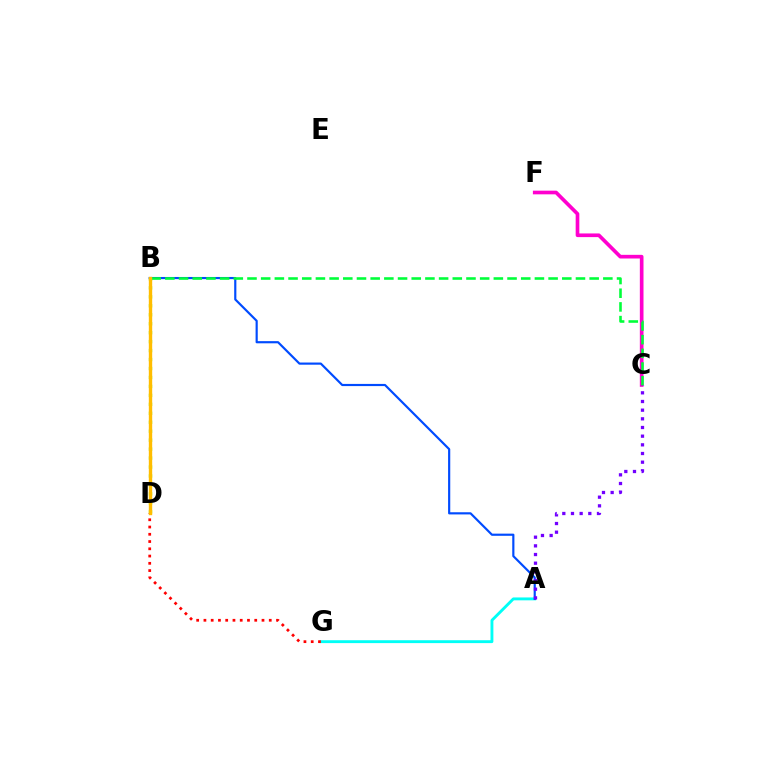{('A', 'G'): [{'color': '#00fff6', 'line_style': 'solid', 'thickness': 2.07}], ('C', 'F'): [{'color': '#ff00cf', 'line_style': 'solid', 'thickness': 2.64}], ('B', 'D'): [{'color': '#84ff00', 'line_style': 'dotted', 'thickness': 2.43}, {'color': '#ffbd00', 'line_style': 'solid', 'thickness': 2.43}], ('A', 'B'): [{'color': '#004bff', 'line_style': 'solid', 'thickness': 1.56}], ('B', 'C'): [{'color': '#00ff39', 'line_style': 'dashed', 'thickness': 1.86}], ('D', 'G'): [{'color': '#ff0000', 'line_style': 'dotted', 'thickness': 1.97}], ('A', 'C'): [{'color': '#7200ff', 'line_style': 'dotted', 'thickness': 2.35}]}